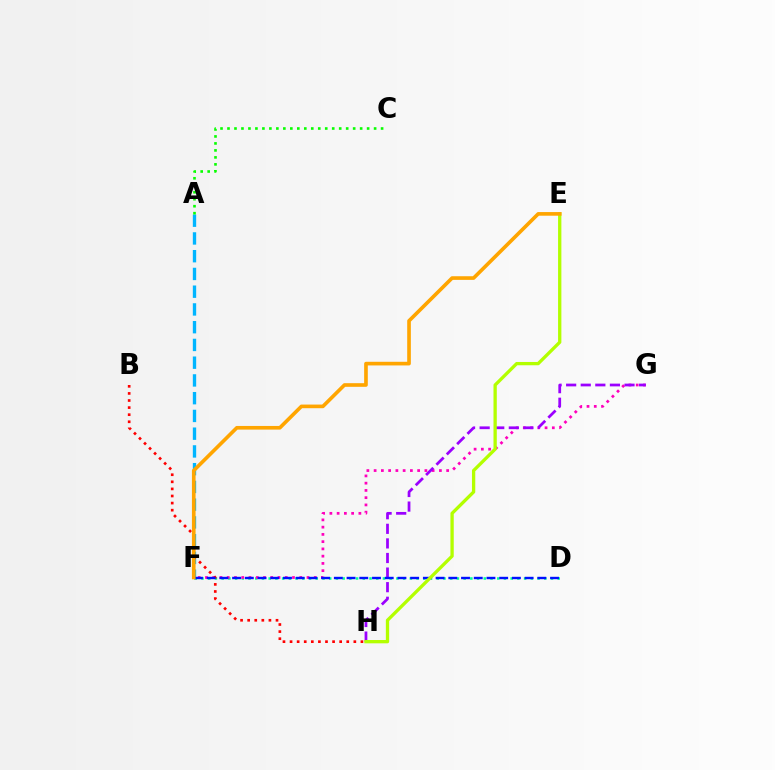{('D', 'F'): [{'color': '#00ff9d', 'line_style': 'dotted', 'thickness': 1.83}, {'color': '#0010ff', 'line_style': 'dashed', 'thickness': 1.73}], ('F', 'G'): [{'color': '#ff00bd', 'line_style': 'dotted', 'thickness': 1.97}], ('A', 'F'): [{'color': '#00b5ff', 'line_style': 'dashed', 'thickness': 2.41}], ('G', 'H'): [{'color': '#9b00ff', 'line_style': 'dashed', 'thickness': 1.98}], ('B', 'H'): [{'color': '#ff0000', 'line_style': 'dotted', 'thickness': 1.93}], ('E', 'H'): [{'color': '#b3ff00', 'line_style': 'solid', 'thickness': 2.38}], ('E', 'F'): [{'color': '#ffa500', 'line_style': 'solid', 'thickness': 2.62}], ('A', 'C'): [{'color': '#08ff00', 'line_style': 'dotted', 'thickness': 1.9}]}